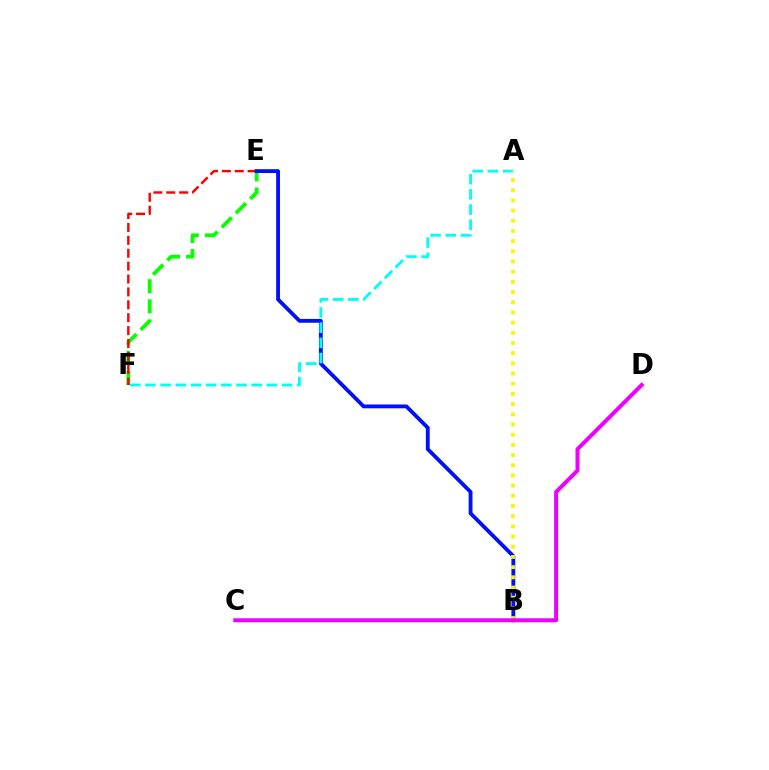{('E', 'F'): [{'color': '#08ff00', 'line_style': 'dashed', 'thickness': 2.73}, {'color': '#ff0000', 'line_style': 'dashed', 'thickness': 1.75}], ('B', 'E'): [{'color': '#0010ff', 'line_style': 'solid', 'thickness': 2.76}], ('A', 'F'): [{'color': '#00fff6', 'line_style': 'dashed', 'thickness': 2.06}], ('A', 'B'): [{'color': '#fcf500', 'line_style': 'dotted', 'thickness': 2.77}], ('C', 'D'): [{'color': '#ee00ff', 'line_style': 'solid', 'thickness': 2.88}]}